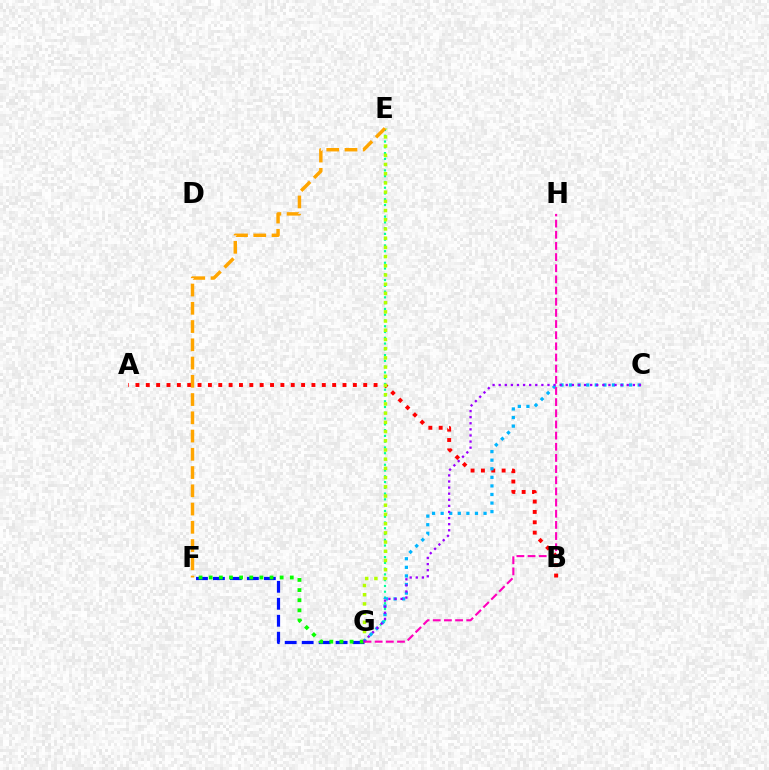{('A', 'B'): [{'color': '#ff0000', 'line_style': 'dotted', 'thickness': 2.81}], ('E', 'G'): [{'color': '#00ff9d', 'line_style': 'dotted', 'thickness': 1.57}, {'color': '#b3ff00', 'line_style': 'dotted', 'thickness': 2.5}], ('C', 'G'): [{'color': '#00b5ff', 'line_style': 'dotted', 'thickness': 2.33}, {'color': '#9b00ff', 'line_style': 'dotted', 'thickness': 1.66}], ('F', 'G'): [{'color': '#0010ff', 'line_style': 'dashed', 'thickness': 2.31}, {'color': '#08ff00', 'line_style': 'dotted', 'thickness': 2.75}], ('G', 'H'): [{'color': '#ff00bd', 'line_style': 'dashed', 'thickness': 1.52}], ('E', 'F'): [{'color': '#ffa500', 'line_style': 'dashed', 'thickness': 2.48}]}